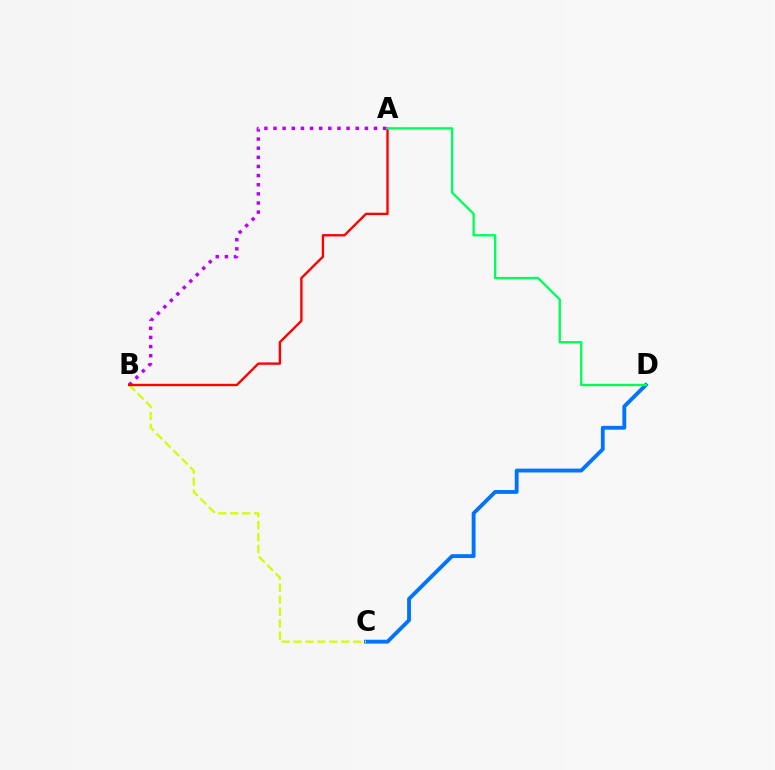{('C', 'D'): [{'color': '#0074ff', 'line_style': 'solid', 'thickness': 2.78}], ('B', 'C'): [{'color': '#d1ff00', 'line_style': 'dashed', 'thickness': 1.62}], ('A', 'B'): [{'color': '#b900ff', 'line_style': 'dotted', 'thickness': 2.48}, {'color': '#ff0000', 'line_style': 'solid', 'thickness': 1.7}], ('A', 'D'): [{'color': '#00ff5c', 'line_style': 'solid', 'thickness': 1.68}]}